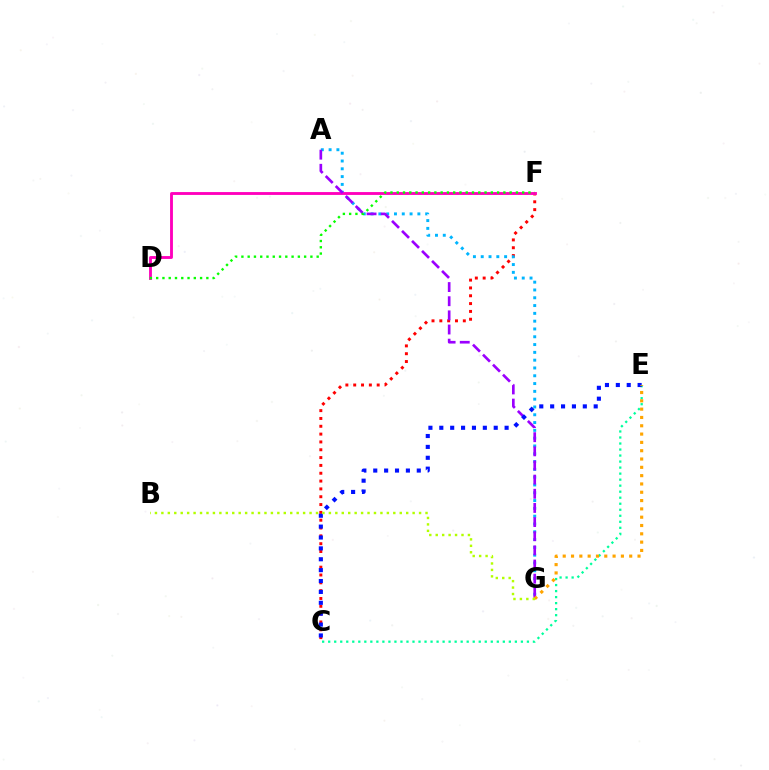{('C', 'F'): [{'color': '#ff0000', 'line_style': 'dotted', 'thickness': 2.13}], ('A', 'G'): [{'color': '#00b5ff', 'line_style': 'dotted', 'thickness': 2.12}, {'color': '#9b00ff', 'line_style': 'dashed', 'thickness': 1.92}], ('D', 'F'): [{'color': '#ff00bd', 'line_style': 'solid', 'thickness': 2.06}, {'color': '#08ff00', 'line_style': 'dotted', 'thickness': 1.7}], ('C', 'E'): [{'color': '#00ff9d', 'line_style': 'dotted', 'thickness': 1.64}, {'color': '#0010ff', 'line_style': 'dotted', 'thickness': 2.96}], ('E', 'G'): [{'color': '#ffa500', 'line_style': 'dotted', 'thickness': 2.26}], ('B', 'G'): [{'color': '#b3ff00', 'line_style': 'dotted', 'thickness': 1.75}]}